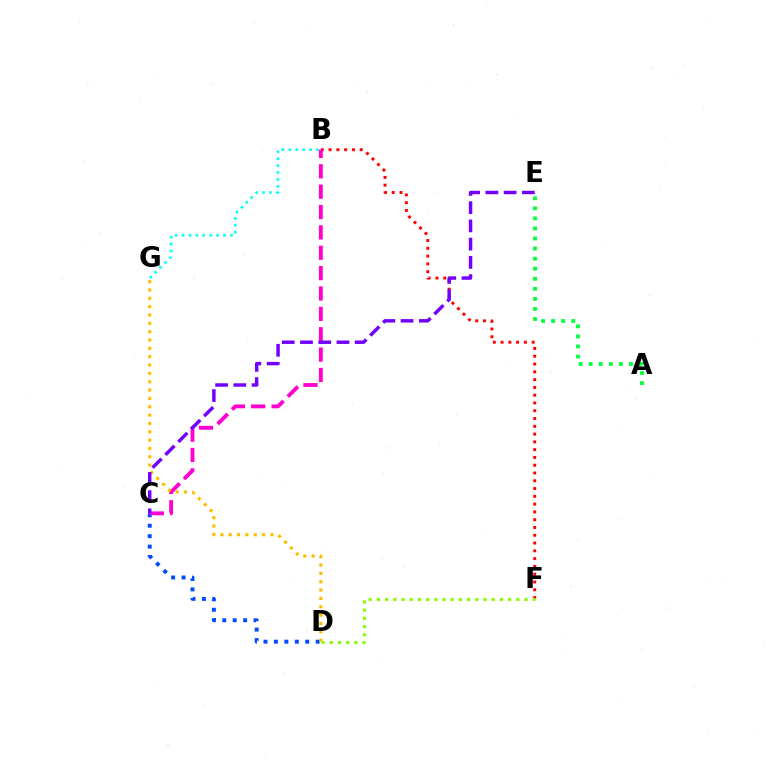{('B', 'F'): [{'color': '#ff0000', 'line_style': 'dotted', 'thickness': 2.11}], ('B', 'G'): [{'color': '#00fff6', 'line_style': 'dotted', 'thickness': 1.88}], ('C', 'D'): [{'color': '#004bff', 'line_style': 'dotted', 'thickness': 2.84}], ('A', 'E'): [{'color': '#00ff39', 'line_style': 'dotted', 'thickness': 2.73}], ('B', 'C'): [{'color': '#ff00cf', 'line_style': 'dashed', 'thickness': 2.77}], ('D', 'G'): [{'color': '#ffbd00', 'line_style': 'dotted', 'thickness': 2.27}], ('C', 'E'): [{'color': '#7200ff', 'line_style': 'dashed', 'thickness': 2.48}], ('D', 'F'): [{'color': '#84ff00', 'line_style': 'dotted', 'thickness': 2.23}]}